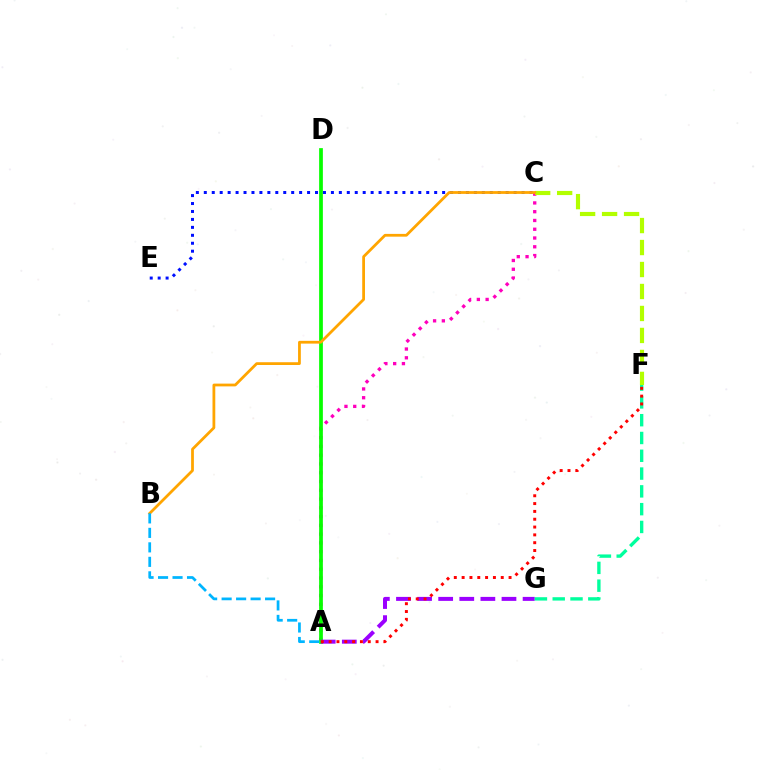{('A', 'C'): [{'color': '#ff00bd', 'line_style': 'dotted', 'thickness': 2.38}], ('A', 'D'): [{'color': '#08ff00', 'line_style': 'solid', 'thickness': 2.69}], ('C', 'E'): [{'color': '#0010ff', 'line_style': 'dotted', 'thickness': 2.16}], ('A', 'G'): [{'color': '#9b00ff', 'line_style': 'dashed', 'thickness': 2.87}], ('F', 'G'): [{'color': '#00ff9d', 'line_style': 'dashed', 'thickness': 2.42}], ('C', 'F'): [{'color': '#b3ff00', 'line_style': 'dashed', 'thickness': 2.99}], ('A', 'F'): [{'color': '#ff0000', 'line_style': 'dotted', 'thickness': 2.13}], ('B', 'C'): [{'color': '#ffa500', 'line_style': 'solid', 'thickness': 2.0}], ('A', 'B'): [{'color': '#00b5ff', 'line_style': 'dashed', 'thickness': 1.97}]}